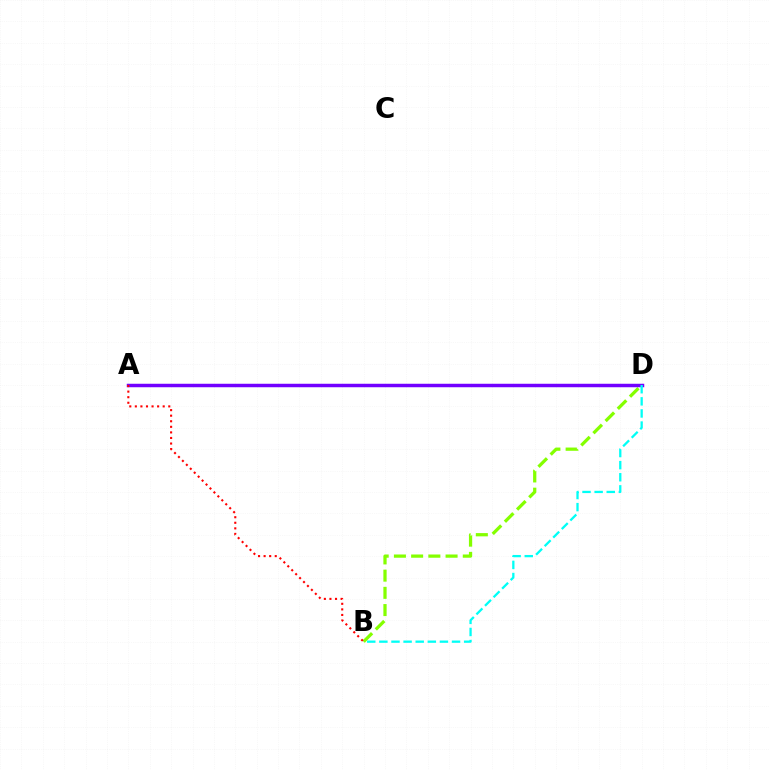{('B', 'D'): [{'color': '#84ff00', 'line_style': 'dashed', 'thickness': 2.34}, {'color': '#00fff6', 'line_style': 'dashed', 'thickness': 1.65}], ('A', 'D'): [{'color': '#7200ff', 'line_style': 'solid', 'thickness': 2.5}], ('A', 'B'): [{'color': '#ff0000', 'line_style': 'dotted', 'thickness': 1.51}]}